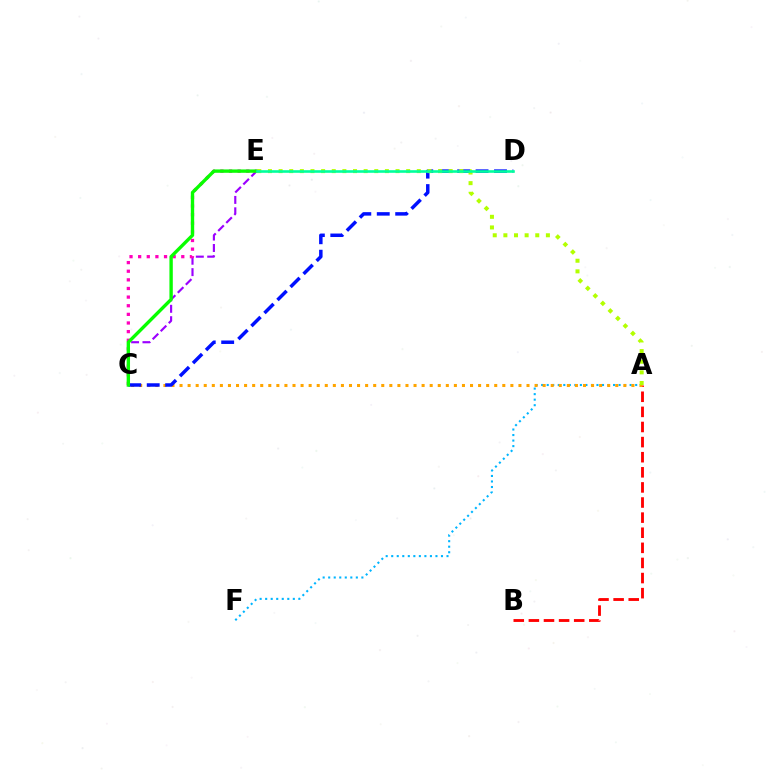{('A', 'B'): [{'color': '#ff0000', 'line_style': 'dashed', 'thickness': 2.05}], ('C', 'E'): [{'color': '#9b00ff', 'line_style': 'dashed', 'thickness': 1.55}, {'color': '#ff00bd', 'line_style': 'dotted', 'thickness': 2.34}, {'color': '#08ff00', 'line_style': 'solid', 'thickness': 2.43}], ('A', 'F'): [{'color': '#00b5ff', 'line_style': 'dotted', 'thickness': 1.5}], ('A', 'C'): [{'color': '#ffa500', 'line_style': 'dotted', 'thickness': 2.19}], ('C', 'D'): [{'color': '#0010ff', 'line_style': 'dashed', 'thickness': 2.5}], ('A', 'E'): [{'color': '#b3ff00', 'line_style': 'dotted', 'thickness': 2.89}], ('D', 'E'): [{'color': '#00ff9d', 'line_style': 'solid', 'thickness': 1.88}]}